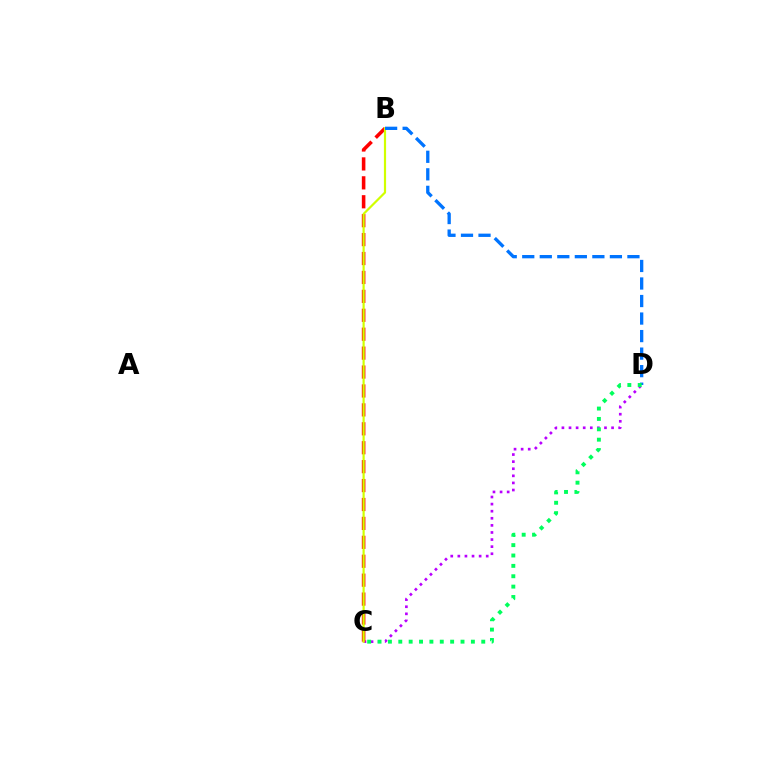{('C', 'D'): [{'color': '#b900ff', 'line_style': 'dotted', 'thickness': 1.93}, {'color': '#00ff5c', 'line_style': 'dotted', 'thickness': 2.82}], ('B', 'C'): [{'color': '#ff0000', 'line_style': 'dashed', 'thickness': 2.57}, {'color': '#d1ff00', 'line_style': 'solid', 'thickness': 1.58}], ('B', 'D'): [{'color': '#0074ff', 'line_style': 'dashed', 'thickness': 2.38}]}